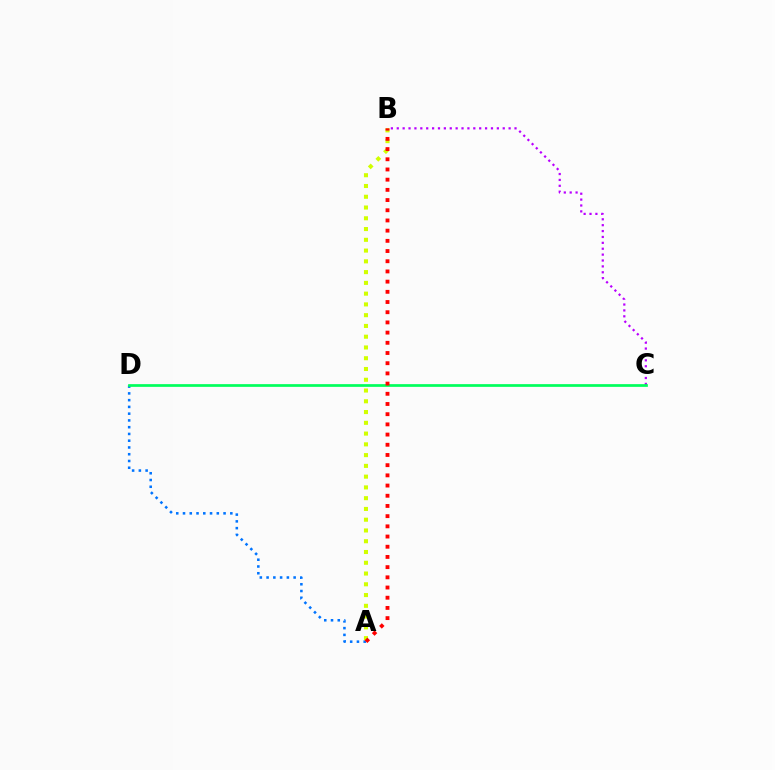{('A', 'D'): [{'color': '#0074ff', 'line_style': 'dotted', 'thickness': 1.84}], ('B', 'C'): [{'color': '#b900ff', 'line_style': 'dotted', 'thickness': 1.6}], ('C', 'D'): [{'color': '#00ff5c', 'line_style': 'solid', 'thickness': 1.96}], ('A', 'B'): [{'color': '#d1ff00', 'line_style': 'dotted', 'thickness': 2.92}, {'color': '#ff0000', 'line_style': 'dotted', 'thickness': 2.77}]}